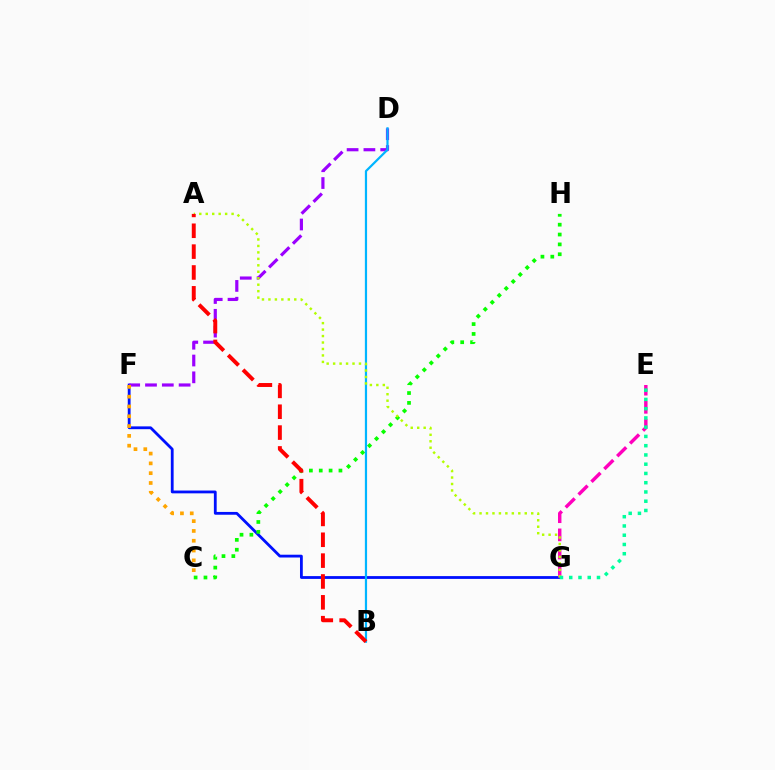{('F', 'G'): [{'color': '#0010ff', 'line_style': 'solid', 'thickness': 2.02}], ('C', 'H'): [{'color': '#08ff00', 'line_style': 'dotted', 'thickness': 2.68}], ('E', 'G'): [{'color': '#ff00bd', 'line_style': 'dashed', 'thickness': 2.47}, {'color': '#00ff9d', 'line_style': 'dotted', 'thickness': 2.51}], ('D', 'F'): [{'color': '#9b00ff', 'line_style': 'dashed', 'thickness': 2.28}], ('B', 'D'): [{'color': '#00b5ff', 'line_style': 'solid', 'thickness': 1.59}], ('C', 'F'): [{'color': '#ffa500', 'line_style': 'dotted', 'thickness': 2.66}], ('A', 'G'): [{'color': '#b3ff00', 'line_style': 'dotted', 'thickness': 1.76}], ('A', 'B'): [{'color': '#ff0000', 'line_style': 'dashed', 'thickness': 2.83}]}